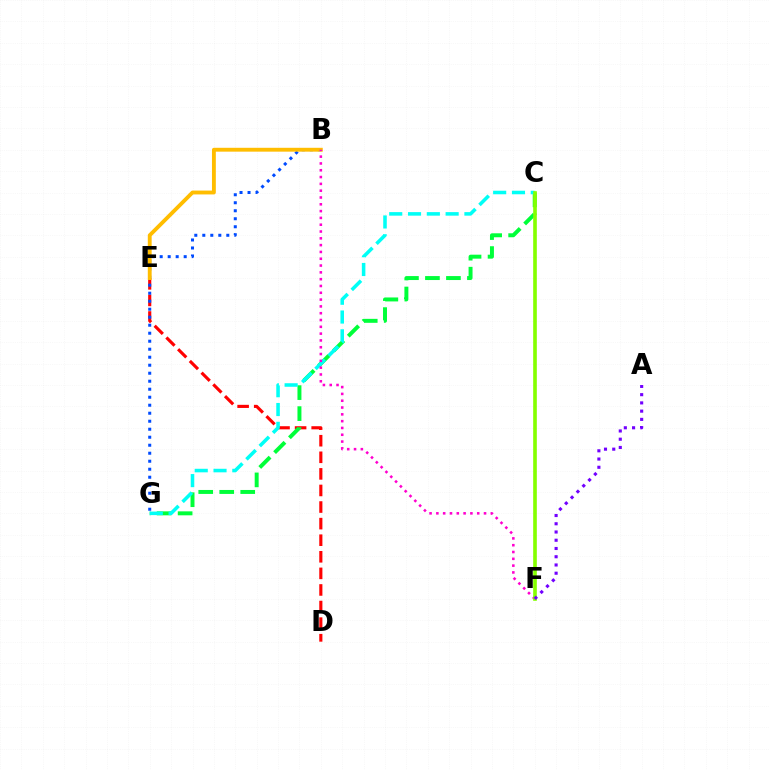{('D', 'E'): [{'color': '#ff0000', 'line_style': 'dashed', 'thickness': 2.25}], ('C', 'G'): [{'color': '#00ff39', 'line_style': 'dashed', 'thickness': 2.85}, {'color': '#00fff6', 'line_style': 'dashed', 'thickness': 2.55}], ('B', 'G'): [{'color': '#004bff', 'line_style': 'dotted', 'thickness': 2.17}], ('B', 'E'): [{'color': '#ffbd00', 'line_style': 'solid', 'thickness': 2.78}], ('B', 'F'): [{'color': '#ff00cf', 'line_style': 'dotted', 'thickness': 1.85}], ('C', 'F'): [{'color': '#84ff00', 'line_style': 'solid', 'thickness': 2.62}], ('A', 'F'): [{'color': '#7200ff', 'line_style': 'dotted', 'thickness': 2.24}]}